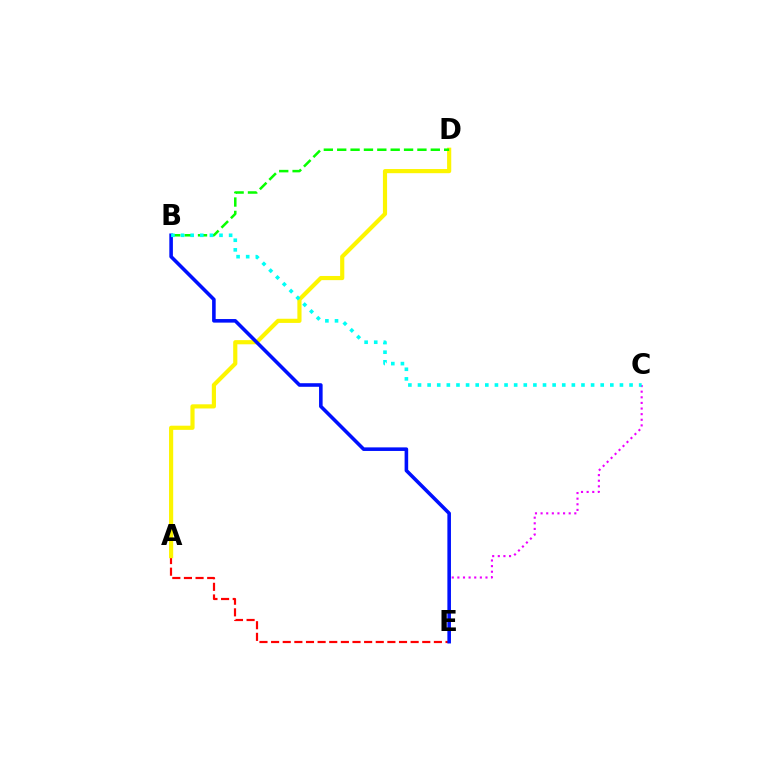{('A', 'E'): [{'color': '#ff0000', 'line_style': 'dashed', 'thickness': 1.58}], ('A', 'D'): [{'color': '#fcf500', 'line_style': 'solid', 'thickness': 2.99}], ('B', 'D'): [{'color': '#08ff00', 'line_style': 'dashed', 'thickness': 1.82}], ('C', 'E'): [{'color': '#ee00ff', 'line_style': 'dotted', 'thickness': 1.53}], ('B', 'E'): [{'color': '#0010ff', 'line_style': 'solid', 'thickness': 2.58}], ('B', 'C'): [{'color': '#00fff6', 'line_style': 'dotted', 'thickness': 2.61}]}